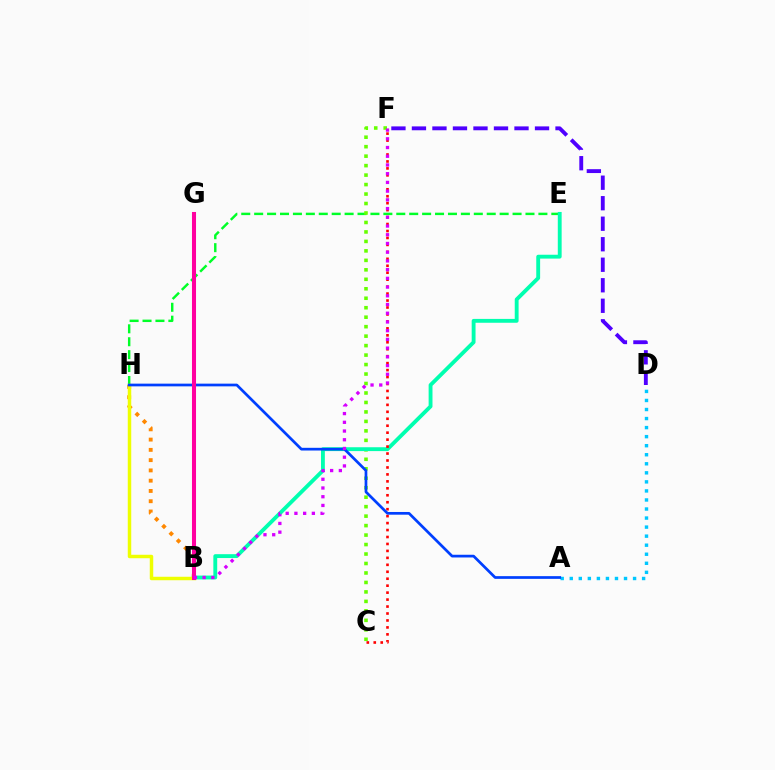{('A', 'D'): [{'color': '#00c7ff', 'line_style': 'dotted', 'thickness': 2.46}], ('D', 'F'): [{'color': '#4f00ff', 'line_style': 'dashed', 'thickness': 2.79}], ('E', 'H'): [{'color': '#00ff27', 'line_style': 'dashed', 'thickness': 1.76}], ('B', 'H'): [{'color': '#ff8800', 'line_style': 'dotted', 'thickness': 2.79}, {'color': '#eeff00', 'line_style': 'solid', 'thickness': 2.5}], ('C', 'F'): [{'color': '#66ff00', 'line_style': 'dotted', 'thickness': 2.57}, {'color': '#ff0000', 'line_style': 'dotted', 'thickness': 1.89}], ('B', 'E'): [{'color': '#00ffaf', 'line_style': 'solid', 'thickness': 2.77}], ('A', 'H'): [{'color': '#003fff', 'line_style': 'solid', 'thickness': 1.95}], ('B', 'G'): [{'color': '#ff00a0', 'line_style': 'solid', 'thickness': 2.92}], ('B', 'F'): [{'color': '#d600ff', 'line_style': 'dotted', 'thickness': 2.37}]}